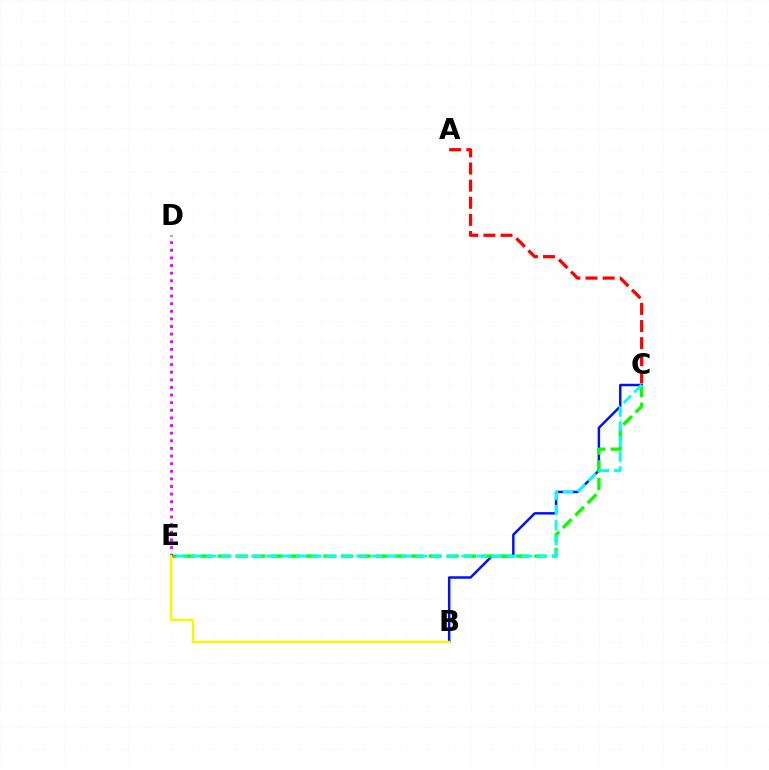{('B', 'C'): [{'color': '#0010ff', 'line_style': 'solid', 'thickness': 1.79}], ('C', 'E'): [{'color': '#08ff00', 'line_style': 'dashed', 'thickness': 2.39}, {'color': '#00fff6', 'line_style': 'dashed', 'thickness': 2.04}], ('A', 'C'): [{'color': '#ff0000', 'line_style': 'dashed', 'thickness': 2.33}], ('D', 'E'): [{'color': '#ee00ff', 'line_style': 'dotted', 'thickness': 2.07}], ('B', 'E'): [{'color': '#fcf500', 'line_style': 'solid', 'thickness': 1.75}]}